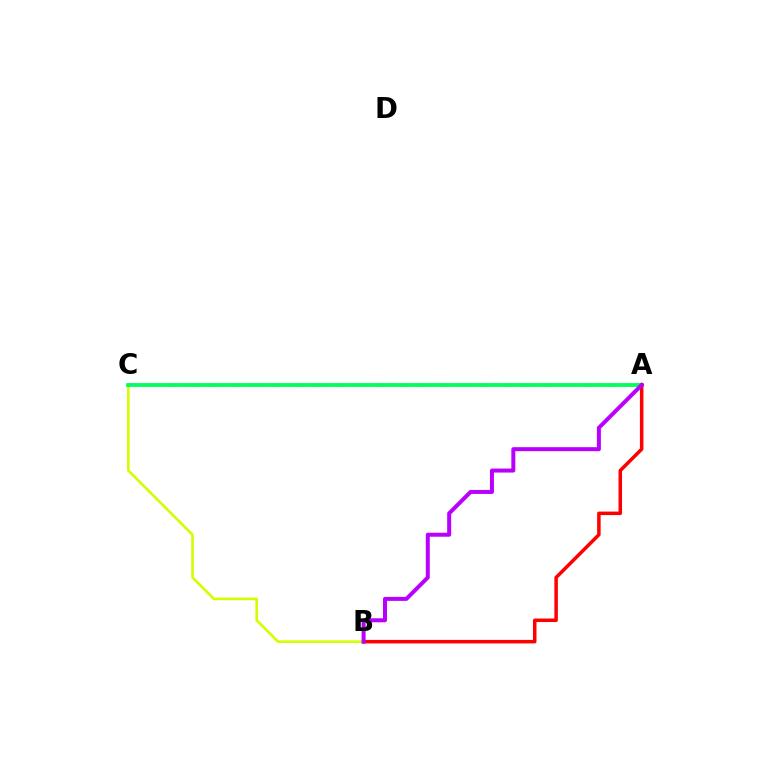{('B', 'C'): [{'color': '#d1ff00', 'line_style': 'solid', 'thickness': 1.88}], ('A', 'C'): [{'color': '#0074ff', 'line_style': 'dashed', 'thickness': 1.77}, {'color': '#00ff5c', 'line_style': 'solid', 'thickness': 2.7}], ('A', 'B'): [{'color': '#ff0000', 'line_style': 'solid', 'thickness': 2.52}, {'color': '#b900ff', 'line_style': 'solid', 'thickness': 2.88}]}